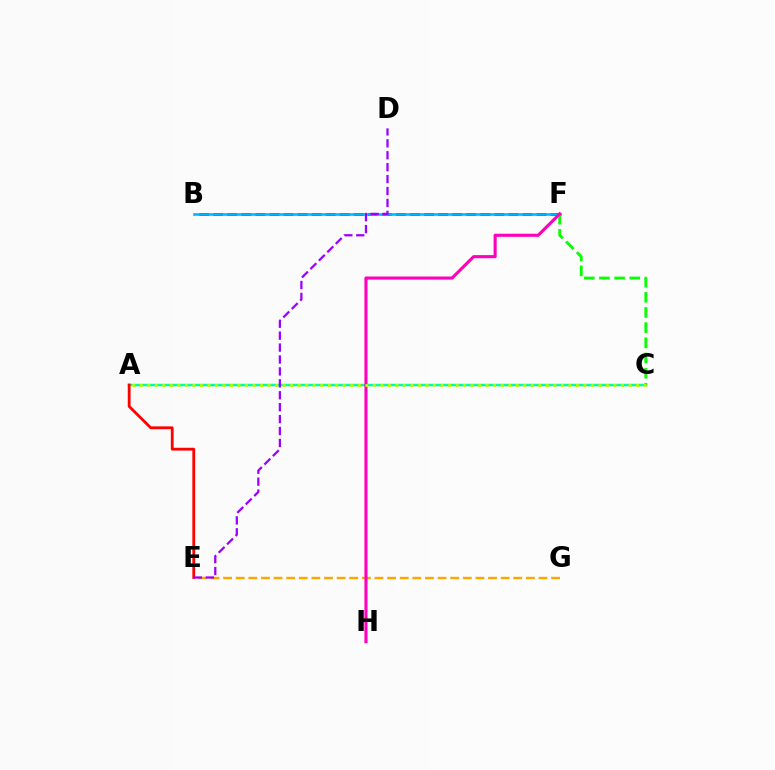{('B', 'F'): [{'color': '#0010ff', 'line_style': 'dashed', 'thickness': 1.91}, {'color': '#00b5ff', 'line_style': 'solid', 'thickness': 1.84}], ('A', 'C'): [{'color': '#00ff9d', 'line_style': 'solid', 'thickness': 1.75}, {'color': '#b3ff00', 'line_style': 'dotted', 'thickness': 2.04}], ('E', 'G'): [{'color': '#ffa500', 'line_style': 'dashed', 'thickness': 1.71}], ('A', 'E'): [{'color': '#ff0000', 'line_style': 'solid', 'thickness': 2.02}], ('C', 'F'): [{'color': '#08ff00', 'line_style': 'dashed', 'thickness': 2.06}], ('F', 'H'): [{'color': '#ff00bd', 'line_style': 'solid', 'thickness': 2.24}], ('D', 'E'): [{'color': '#9b00ff', 'line_style': 'dashed', 'thickness': 1.62}]}